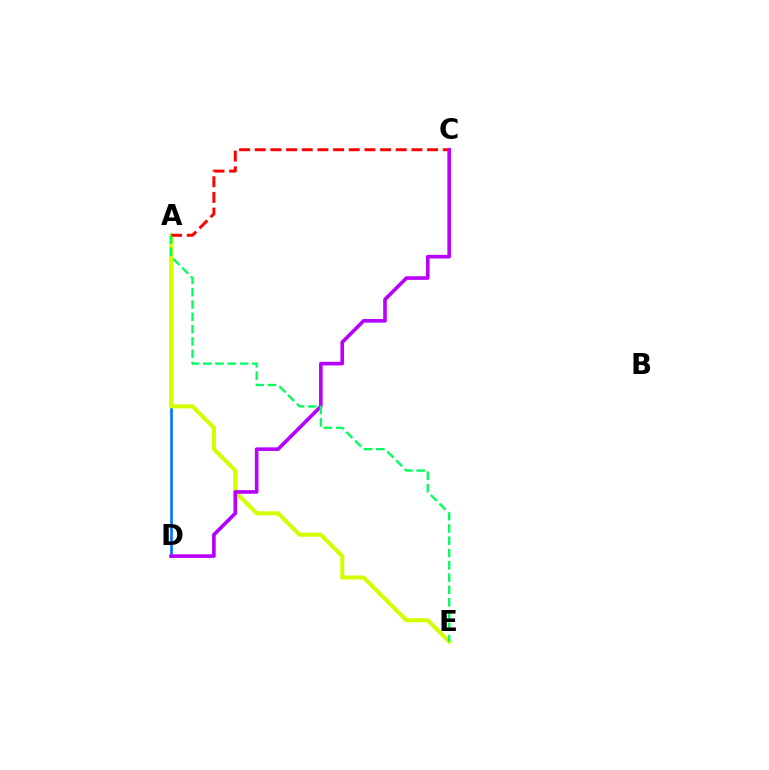{('A', 'D'): [{'color': '#0074ff', 'line_style': 'solid', 'thickness': 1.9}], ('A', 'E'): [{'color': '#d1ff00', 'line_style': 'solid', 'thickness': 2.89}, {'color': '#00ff5c', 'line_style': 'dashed', 'thickness': 1.67}], ('A', 'C'): [{'color': '#ff0000', 'line_style': 'dashed', 'thickness': 2.13}], ('C', 'D'): [{'color': '#b900ff', 'line_style': 'solid', 'thickness': 2.61}]}